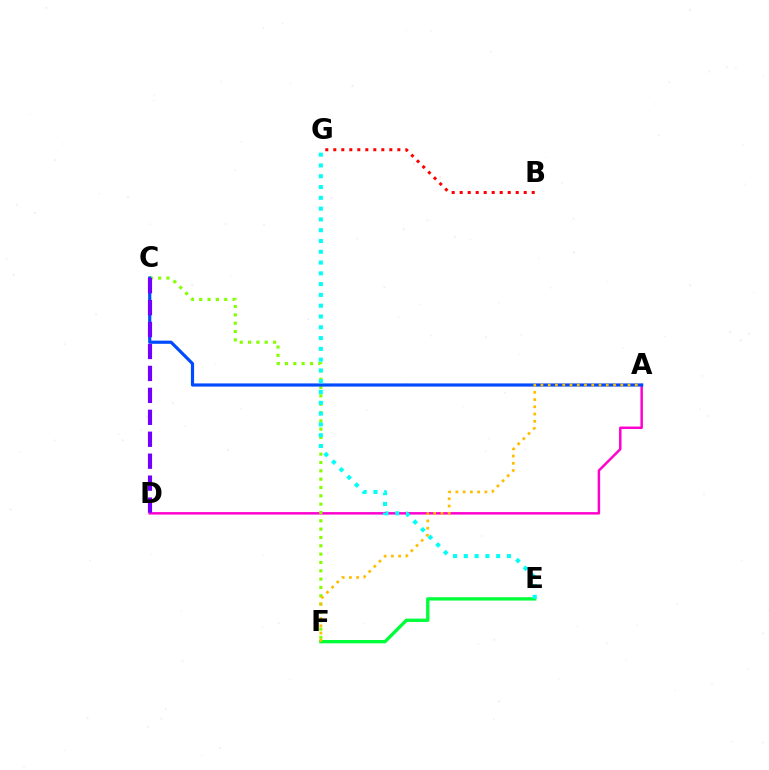{('A', 'D'): [{'color': '#ff00cf', 'line_style': 'solid', 'thickness': 1.78}], ('B', 'G'): [{'color': '#ff0000', 'line_style': 'dotted', 'thickness': 2.17}], ('C', 'F'): [{'color': '#84ff00', 'line_style': 'dotted', 'thickness': 2.26}], ('A', 'C'): [{'color': '#004bff', 'line_style': 'solid', 'thickness': 2.29}], ('E', 'F'): [{'color': '#00ff39', 'line_style': 'solid', 'thickness': 2.39}], ('E', 'G'): [{'color': '#00fff6', 'line_style': 'dotted', 'thickness': 2.93}], ('A', 'F'): [{'color': '#ffbd00', 'line_style': 'dotted', 'thickness': 1.97}], ('C', 'D'): [{'color': '#7200ff', 'line_style': 'dashed', 'thickness': 2.98}]}